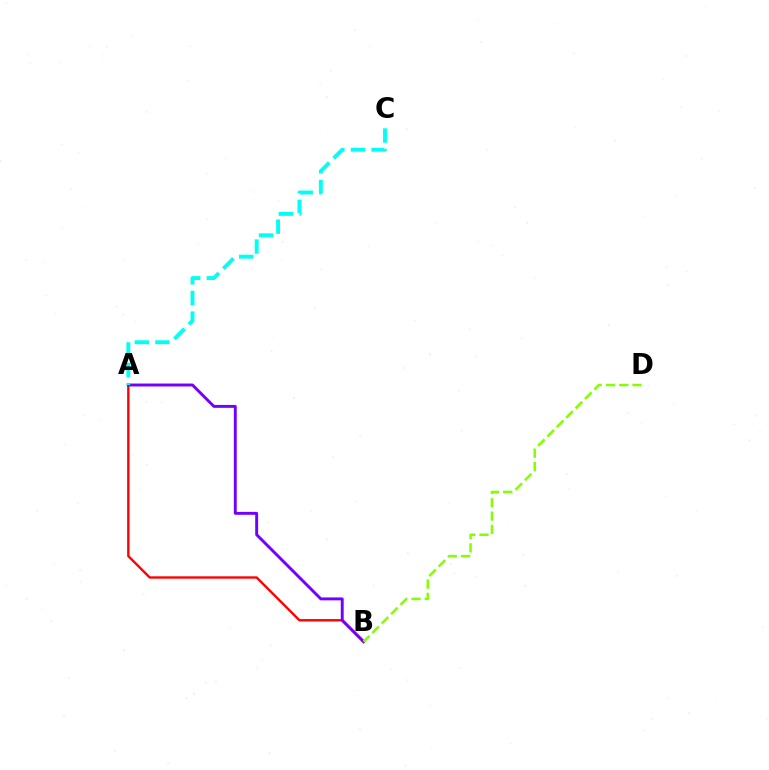{('A', 'B'): [{'color': '#ff0000', 'line_style': 'solid', 'thickness': 1.71}, {'color': '#7200ff', 'line_style': 'solid', 'thickness': 2.1}], ('A', 'C'): [{'color': '#00fff6', 'line_style': 'dashed', 'thickness': 2.8}], ('B', 'D'): [{'color': '#84ff00', 'line_style': 'dashed', 'thickness': 1.81}]}